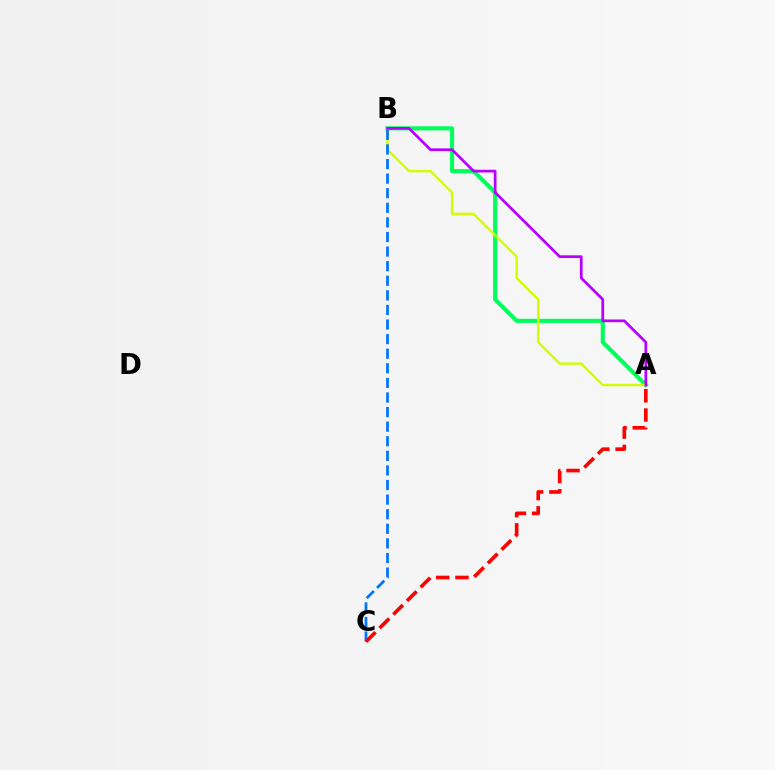{('A', 'B'): [{'color': '#00ff5c', 'line_style': 'solid', 'thickness': 2.96}, {'color': '#d1ff00', 'line_style': 'solid', 'thickness': 1.73}, {'color': '#b900ff', 'line_style': 'solid', 'thickness': 1.96}], ('B', 'C'): [{'color': '#0074ff', 'line_style': 'dashed', 'thickness': 1.98}], ('A', 'C'): [{'color': '#ff0000', 'line_style': 'dashed', 'thickness': 2.62}]}